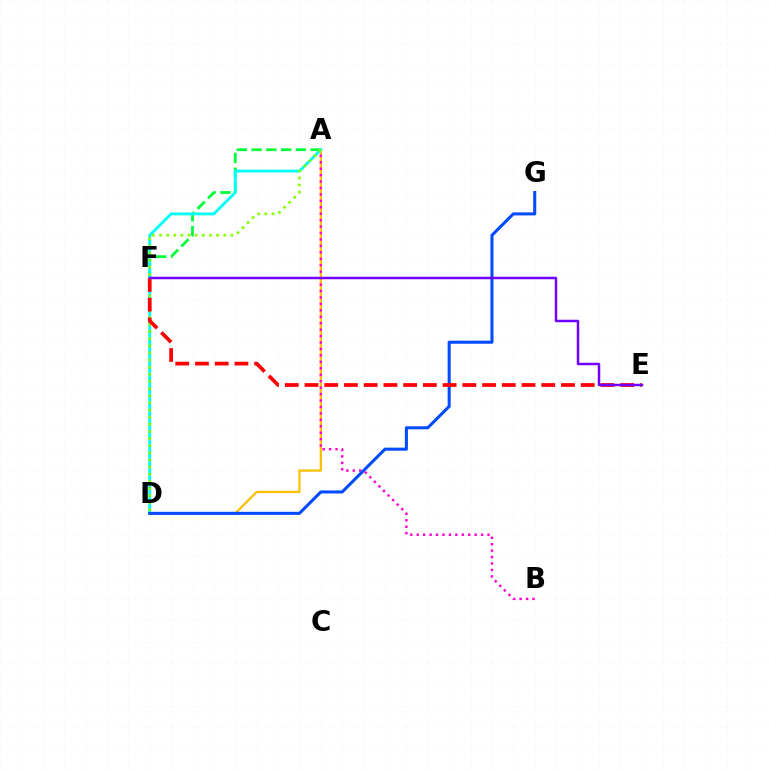{('A', 'F'): [{'color': '#00ff39', 'line_style': 'dashed', 'thickness': 2.01}], ('A', 'D'): [{'color': '#ffbd00', 'line_style': 'solid', 'thickness': 1.6}, {'color': '#00fff6', 'line_style': 'solid', 'thickness': 2.07}, {'color': '#84ff00', 'line_style': 'dotted', 'thickness': 1.94}], ('A', 'B'): [{'color': '#ff00cf', 'line_style': 'dotted', 'thickness': 1.75}], ('D', 'G'): [{'color': '#004bff', 'line_style': 'solid', 'thickness': 2.2}], ('E', 'F'): [{'color': '#ff0000', 'line_style': 'dashed', 'thickness': 2.68}, {'color': '#7200ff', 'line_style': 'solid', 'thickness': 1.79}]}